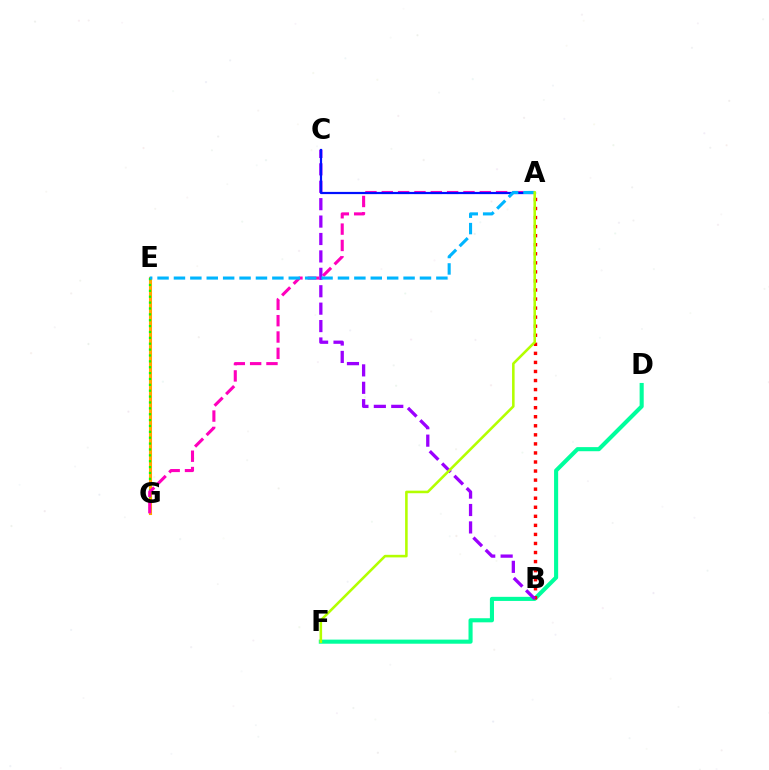{('D', 'F'): [{'color': '#00ff9d', 'line_style': 'solid', 'thickness': 2.95}], ('E', 'G'): [{'color': '#ffa500', 'line_style': 'solid', 'thickness': 2.21}, {'color': '#08ff00', 'line_style': 'dotted', 'thickness': 1.6}], ('A', 'G'): [{'color': '#ff00bd', 'line_style': 'dashed', 'thickness': 2.22}], ('A', 'B'): [{'color': '#ff0000', 'line_style': 'dotted', 'thickness': 2.46}], ('B', 'C'): [{'color': '#9b00ff', 'line_style': 'dashed', 'thickness': 2.37}], ('A', 'C'): [{'color': '#0010ff', 'line_style': 'solid', 'thickness': 1.59}], ('A', 'E'): [{'color': '#00b5ff', 'line_style': 'dashed', 'thickness': 2.23}], ('A', 'F'): [{'color': '#b3ff00', 'line_style': 'solid', 'thickness': 1.85}]}